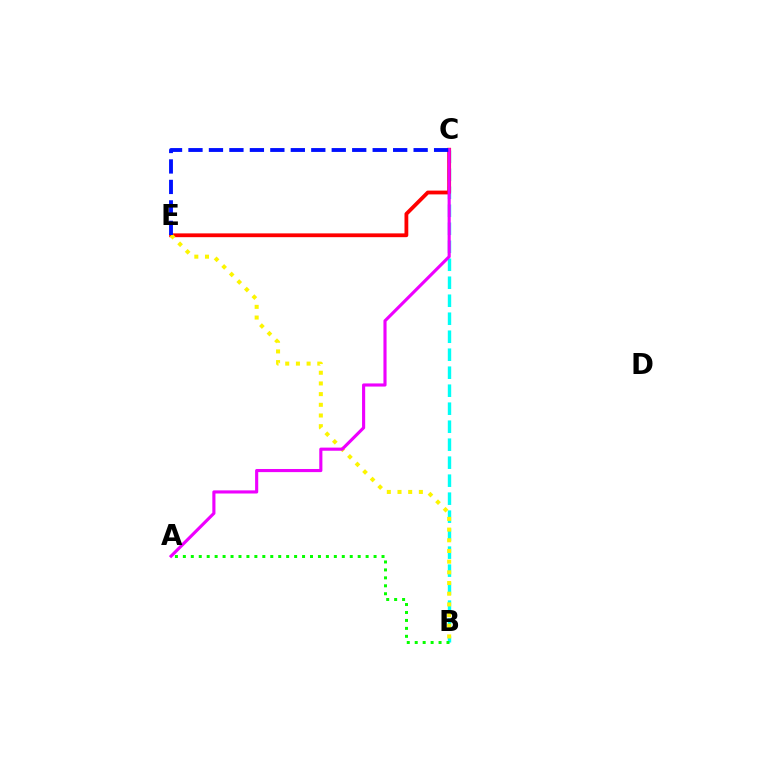{('B', 'C'): [{'color': '#00fff6', 'line_style': 'dashed', 'thickness': 2.44}], ('C', 'E'): [{'color': '#ff0000', 'line_style': 'solid', 'thickness': 2.73}, {'color': '#0010ff', 'line_style': 'dashed', 'thickness': 2.78}], ('B', 'E'): [{'color': '#fcf500', 'line_style': 'dotted', 'thickness': 2.9}], ('A', 'C'): [{'color': '#ee00ff', 'line_style': 'solid', 'thickness': 2.25}], ('A', 'B'): [{'color': '#08ff00', 'line_style': 'dotted', 'thickness': 2.16}]}